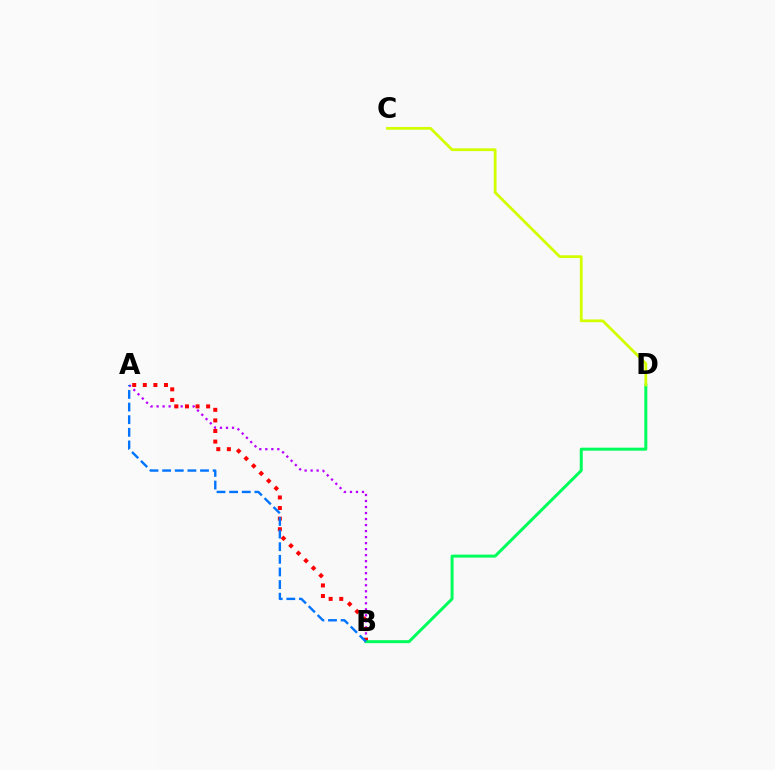{('A', 'B'): [{'color': '#b900ff', 'line_style': 'dotted', 'thickness': 1.63}, {'color': '#ff0000', 'line_style': 'dotted', 'thickness': 2.88}, {'color': '#0074ff', 'line_style': 'dashed', 'thickness': 1.72}], ('B', 'D'): [{'color': '#00ff5c', 'line_style': 'solid', 'thickness': 2.16}], ('C', 'D'): [{'color': '#d1ff00', 'line_style': 'solid', 'thickness': 2.0}]}